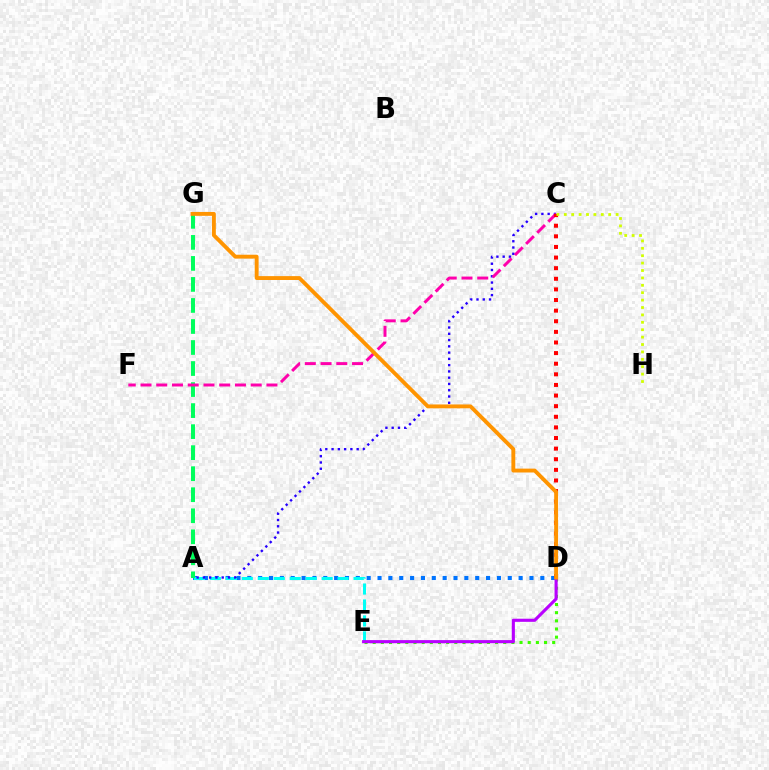{('A', 'D'): [{'color': '#0074ff', 'line_style': 'dotted', 'thickness': 2.95}], ('A', 'E'): [{'color': '#00fff6', 'line_style': 'dashed', 'thickness': 2.17}], ('A', 'G'): [{'color': '#00ff5c', 'line_style': 'dashed', 'thickness': 2.86}], ('A', 'C'): [{'color': '#2500ff', 'line_style': 'dotted', 'thickness': 1.7}], ('D', 'E'): [{'color': '#3dff00', 'line_style': 'dotted', 'thickness': 2.22}, {'color': '#b900ff', 'line_style': 'solid', 'thickness': 2.24}], ('C', 'F'): [{'color': '#ff00ac', 'line_style': 'dashed', 'thickness': 2.14}], ('C', 'D'): [{'color': '#ff0000', 'line_style': 'dotted', 'thickness': 2.88}], ('D', 'G'): [{'color': '#ff9400', 'line_style': 'solid', 'thickness': 2.79}], ('C', 'H'): [{'color': '#d1ff00', 'line_style': 'dotted', 'thickness': 2.01}]}